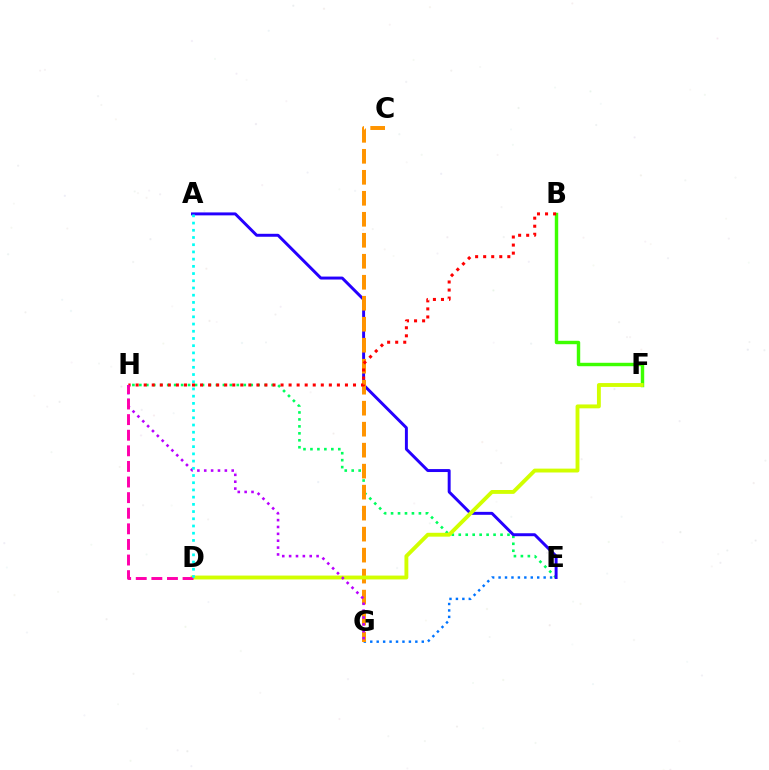{('E', 'H'): [{'color': '#00ff5c', 'line_style': 'dotted', 'thickness': 1.89}], ('A', 'E'): [{'color': '#2500ff', 'line_style': 'solid', 'thickness': 2.13}], ('B', 'F'): [{'color': '#3dff00', 'line_style': 'solid', 'thickness': 2.46}], ('E', 'G'): [{'color': '#0074ff', 'line_style': 'dotted', 'thickness': 1.75}], ('C', 'G'): [{'color': '#ff9400', 'line_style': 'dashed', 'thickness': 2.85}], ('D', 'F'): [{'color': '#d1ff00', 'line_style': 'solid', 'thickness': 2.79}], ('B', 'H'): [{'color': '#ff0000', 'line_style': 'dotted', 'thickness': 2.19}], ('G', 'H'): [{'color': '#b900ff', 'line_style': 'dotted', 'thickness': 1.87}], ('D', 'H'): [{'color': '#ff00ac', 'line_style': 'dashed', 'thickness': 2.12}], ('A', 'D'): [{'color': '#00fff6', 'line_style': 'dotted', 'thickness': 1.96}]}